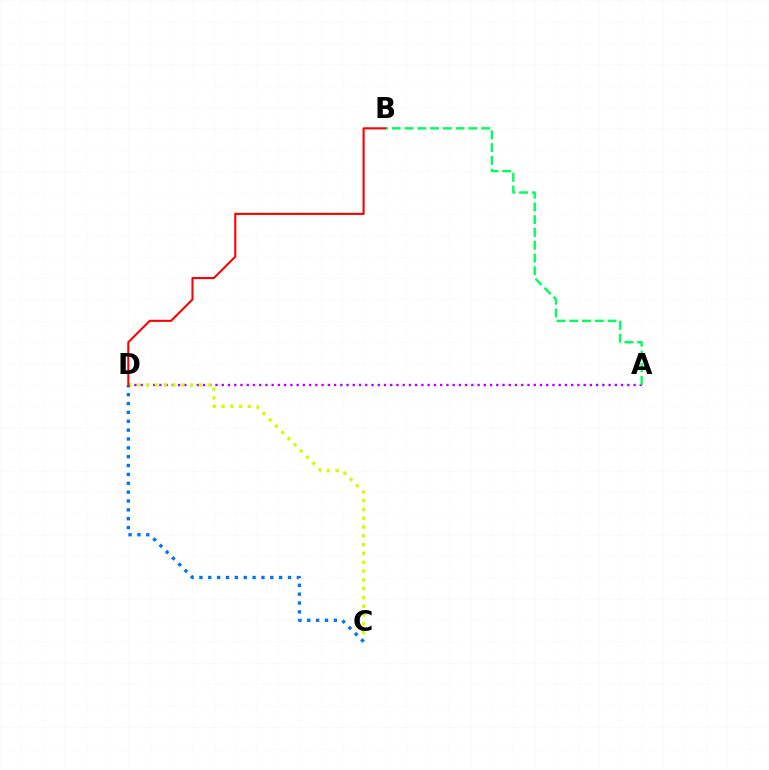{('A', 'D'): [{'color': '#b900ff', 'line_style': 'dotted', 'thickness': 1.7}], ('C', 'D'): [{'color': '#d1ff00', 'line_style': 'dotted', 'thickness': 2.39}, {'color': '#0074ff', 'line_style': 'dotted', 'thickness': 2.41}], ('A', 'B'): [{'color': '#00ff5c', 'line_style': 'dashed', 'thickness': 1.73}], ('B', 'D'): [{'color': '#ff0000', 'line_style': 'solid', 'thickness': 1.51}]}